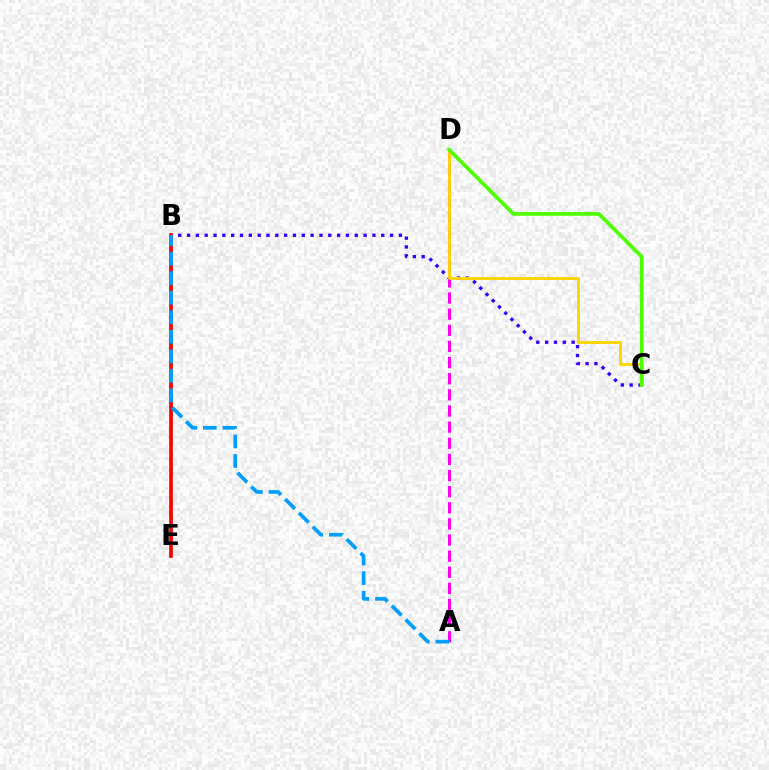{('B', 'E'): [{'color': '#00ff86', 'line_style': 'dashed', 'thickness': 2.09}, {'color': '#ff0000', 'line_style': 'solid', 'thickness': 2.64}], ('A', 'D'): [{'color': '#ff00ed', 'line_style': 'dashed', 'thickness': 2.19}], ('B', 'C'): [{'color': '#3700ff', 'line_style': 'dotted', 'thickness': 2.4}], ('A', 'B'): [{'color': '#009eff', 'line_style': 'dashed', 'thickness': 2.65}], ('C', 'D'): [{'color': '#ffd500', 'line_style': 'solid', 'thickness': 2.06}, {'color': '#4fff00', 'line_style': 'solid', 'thickness': 2.68}]}